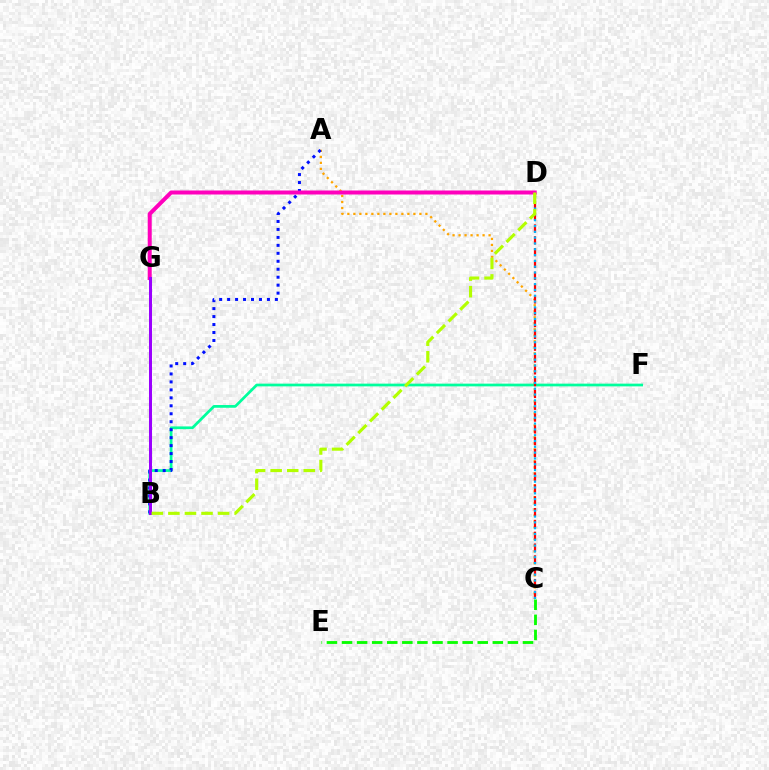{('A', 'C'): [{'color': '#ffa500', 'line_style': 'dotted', 'thickness': 1.63}], ('B', 'F'): [{'color': '#00ff9d', 'line_style': 'solid', 'thickness': 1.96}], ('C', 'D'): [{'color': '#ff0000', 'line_style': 'dashed', 'thickness': 1.61}, {'color': '#00b5ff', 'line_style': 'dotted', 'thickness': 1.58}], ('C', 'E'): [{'color': '#08ff00', 'line_style': 'dashed', 'thickness': 2.05}], ('A', 'B'): [{'color': '#0010ff', 'line_style': 'dotted', 'thickness': 2.16}], ('D', 'G'): [{'color': '#ff00bd', 'line_style': 'solid', 'thickness': 2.88}], ('B', 'G'): [{'color': '#9b00ff', 'line_style': 'solid', 'thickness': 2.17}], ('B', 'D'): [{'color': '#b3ff00', 'line_style': 'dashed', 'thickness': 2.25}]}